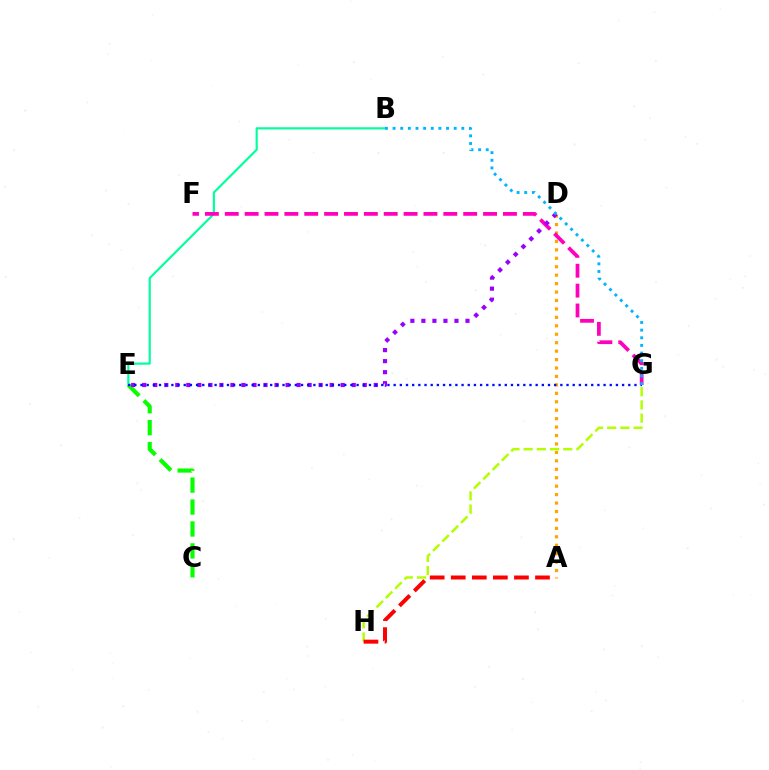{('A', 'D'): [{'color': '#ffa500', 'line_style': 'dotted', 'thickness': 2.29}], ('B', 'E'): [{'color': '#00ff9d', 'line_style': 'solid', 'thickness': 1.55}], ('C', 'E'): [{'color': '#08ff00', 'line_style': 'dashed', 'thickness': 2.98}], ('G', 'H'): [{'color': '#b3ff00', 'line_style': 'dashed', 'thickness': 1.79}], ('F', 'G'): [{'color': '#ff00bd', 'line_style': 'dashed', 'thickness': 2.7}], ('D', 'E'): [{'color': '#9b00ff', 'line_style': 'dotted', 'thickness': 3.0}], ('A', 'H'): [{'color': '#ff0000', 'line_style': 'dashed', 'thickness': 2.86}], ('E', 'G'): [{'color': '#0010ff', 'line_style': 'dotted', 'thickness': 1.68}], ('B', 'G'): [{'color': '#00b5ff', 'line_style': 'dotted', 'thickness': 2.07}]}